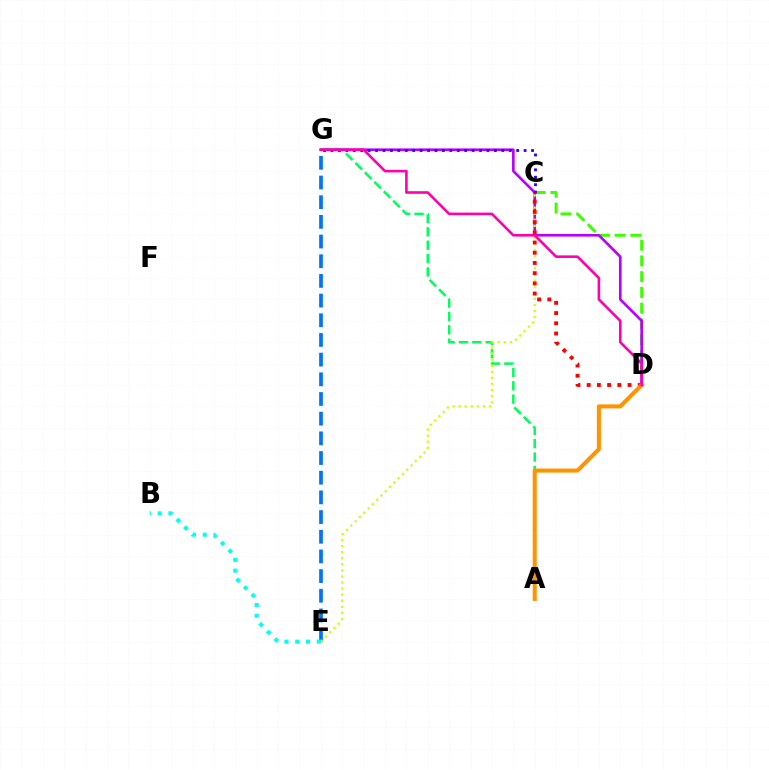{('A', 'G'): [{'color': '#00ff5c', 'line_style': 'dashed', 'thickness': 1.81}], ('C', 'D'): [{'color': '#3dff00', 'line_style': 'dashed', 'thickness': 2.14}, {'color': '#ff0000', 'line_style': 'dotted', 'thickness': 2.78}], ('D', 'G'): [{'color': '#b900ff', 'line_style': 'solid', 'thickness': 1.9}, {'color': '#ff00ac', 'line_style': 'solid', 'thickness': 1.87}], ('E', 'G'): [{'color': '#0074ff', 'line_style': 'dashed', 'thickness': 2.67}], ('C', 'G'): [{'color': '#2500ff', 'line_style': 'dotted', 'thickness': 2.02}], ('C', 'E'): [{'color': '#d1ff00', 'line_style': 'dotted', 'thickness': 1.65}], ('A', 'D'): [{'color': '#ff9400', 'line_style': 'solid', 'thickness': 2.92}], ('B', 'E'): [{'color': '#00fff6', 'line_style': 'dotted', 'thickness': 2.93}]}